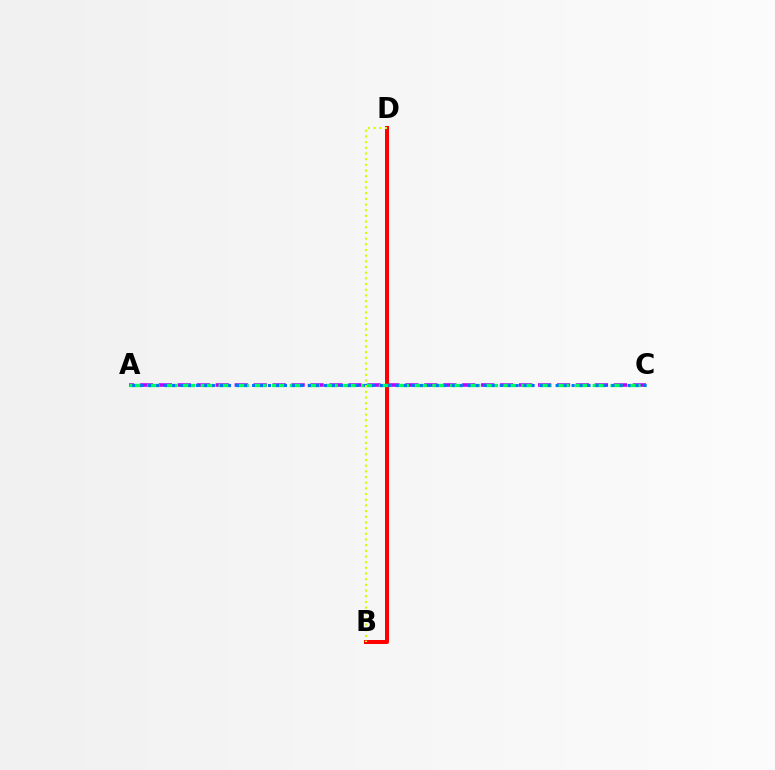{('A', 'C'): [{'color': '#b900ff', 'line_style': 'dashed', 'thickness': 2.58}, {'color': '#00ff5c', 'line_style': 'dashed', 'thickness': 2.42}, {'color': '#0074ff', 'line_style': 'dotted', 'thickness': 2.17}], ('B', 'D'): [{'color': '#ff0000', 'line_style': 'solid', 'thickness': 2.88}, {'color': '#d1ff00', 'line_style': 'dotted', 'thickness': 1.54}]}